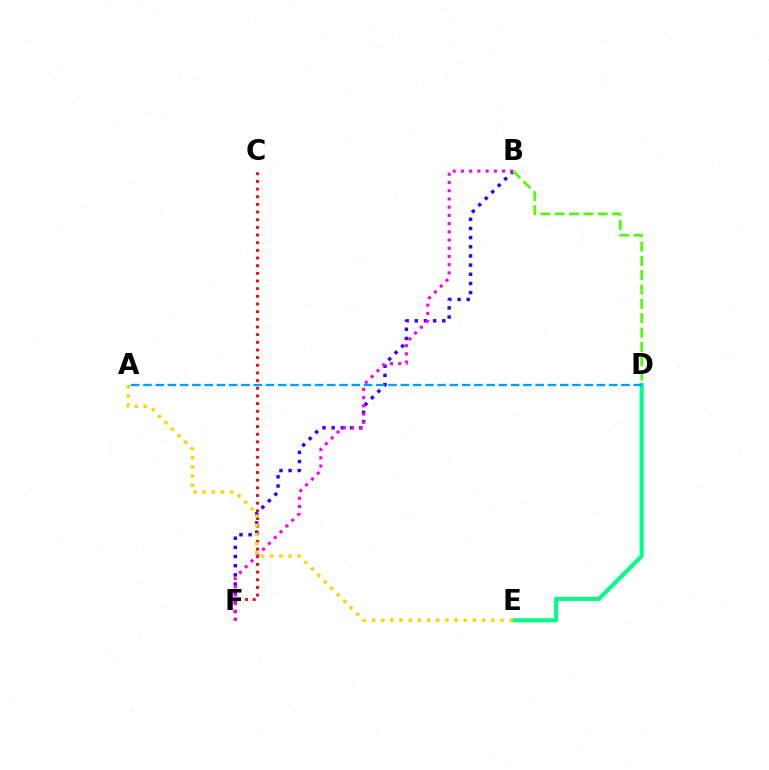{('D', 'E'): [{'color': '#00ff86', 'line_style': 'solid', 'thickness': 2.96}], ('B', 'F'): [{'color': '#3700ff', 'line_style': 'dotted', 'thickness': 2.49}, {'color': '#ff00ed', 'line_style': 'dotted', 'thickness': 2.23}], ('C', 'F'): [{'color': '#ff0000', 'line_style': 'dotted', 'thickness': 2.08}], ('A', 'D'): [{'color': '#009eff', 'line_style': 'dashed', 'thickness': 1.67}], ('A', 'E'): [{'color': '#ffd500', 'line_style': 'dotted', 'thickness': 2.49}], ('B', 'D'): [{'color': '#4fff00', 'line_style': 'dashed', 'thickness': 1.95}]}